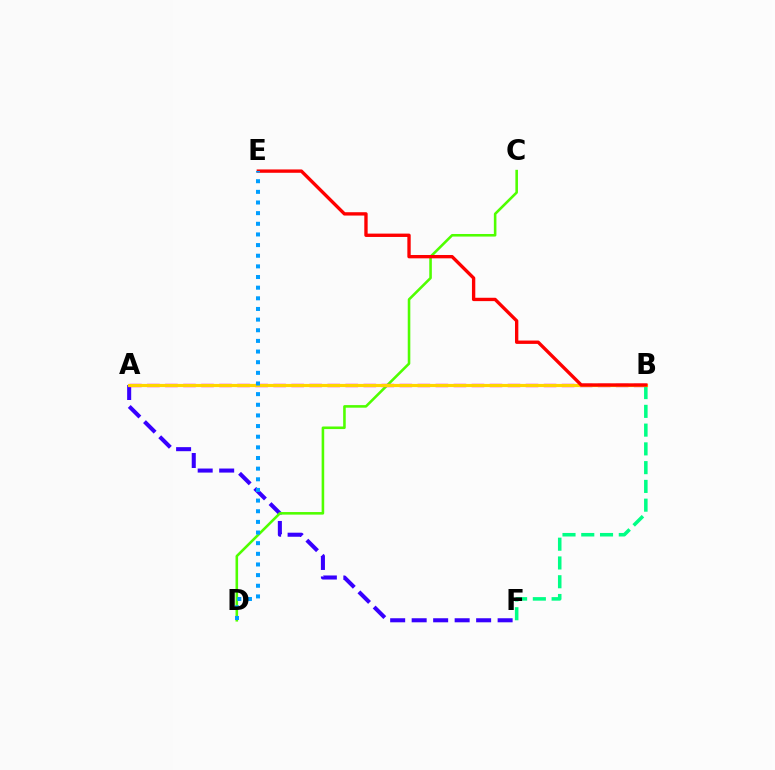{('A', 'F'): [{'color': '#3700ff', 'line_style': 'dashed', 'thickness': 2.92}], ('C', 'D'): [{'color': '#4fff00', 'line_style': 'solid', 'thickness': 1.86}], ('A', 'B'): [{'color': '#ff00ed', 'line_style': 'dashed', 'thickness': 2.45}, {'color': '#ffd500', 'line_style': 'solid', 'thickness': 2.28}], ('B', 'F'): [{'color': '#00ff86', 'line_style': 'dashed', 'thickness': 2.55}], ('B', 'E'): [{'color': '#ff0000', 'line_style': 'solid', 'thickness': 2.41}], ('D', 'E'): [{'color': '#009eff', 'line_style': 'dotted', 'thickness': 2.89}]}